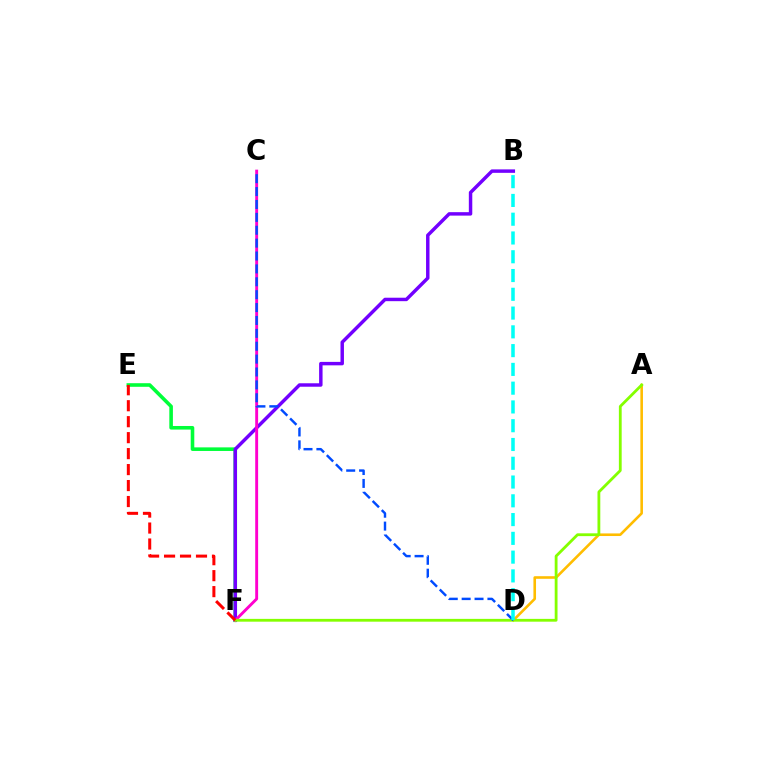{('A', 'D'): [{'color': '#ffbd00', 'line_style': 'solid', 'thickness': 1.87}], ('E', 'F'): [{'color': '#00ff39', 'line_style': 'solid', 'thickness': 2.58}, {'color': '#ff0000', 'line_style': 'dashed', 'thickness': 2.17}], ('B', 'F'): [{'color': '#7200ff', 'line_style': 'solid', 'thickness': 2.49}], ('C', 'F'): [{'color': '#ff00cf', 'line_style': 'solid', 'thickness': 2.09}], ('A', 'F'): [{'color': '#84ff00', 'line_style': 'solid', 'thickness': 2.02}], ('C', 'D'): [{'color': '#004bff', 'line_style': 'dashed', 'thickness': 1.75}], ('B', 'D'): [{'color': '#00fff6', 'line_style': 'dashed', 'thickness': 2.55}]}